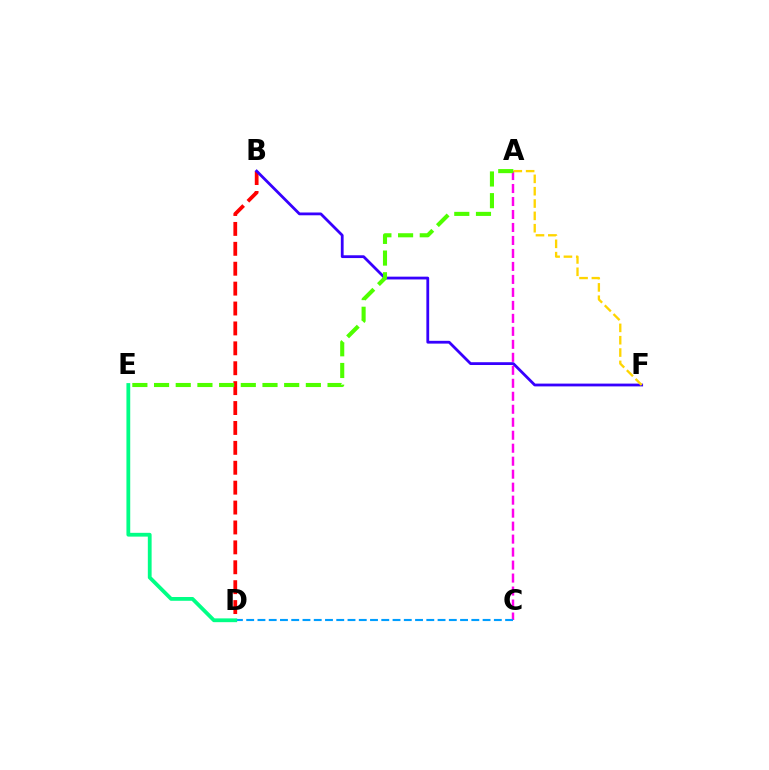{('A', 'C'): [{'color': '#ff00ed', 'line_style': 'dashed', 'thickness': 1.76}], ('B', 'D'): [{'color': '#ff0000', 'line_style': 'dashed', 'thickness': 2.7}], ('B', 'F'): [{'color': '#3700ff', 'line_style': 'solid', 'thickness': 2.01}], ('A', 'F'): [{'color': '#ffd500', 'line_style': 'dashed', 'thickness': 1.68}], ('C', 'D'): [{'color': '#009eff', 'line_style': 'dashed', 'thickness': 1.53}], ('D', 'E'): [{'color': '#00ff86', 'line_style': 'solid', 'thickness': 2.73}], ('A', 'E'): [{'color': '#4fff00', 'line_style': 'dashed', 'thickness': 2.95}]}